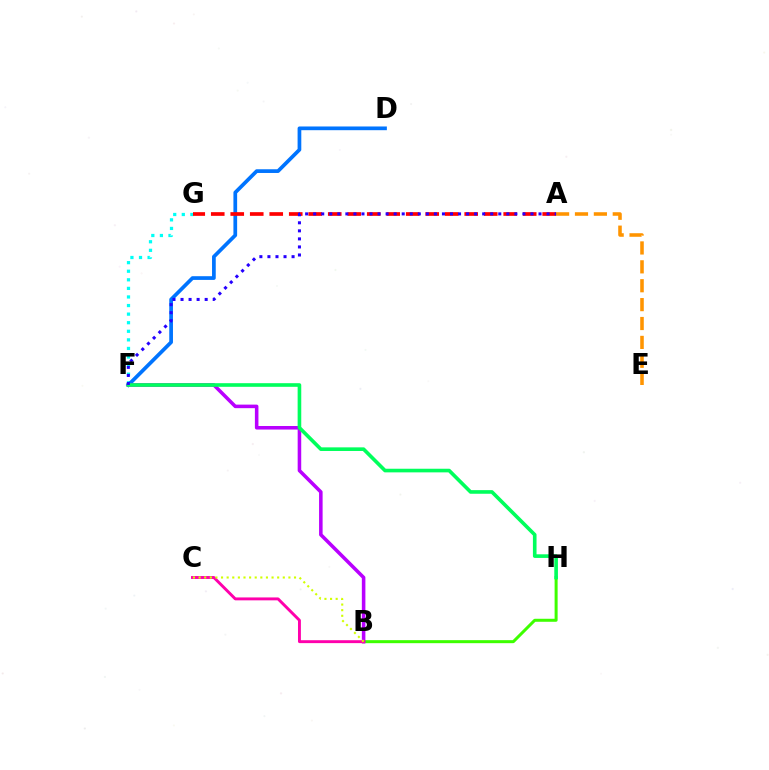{('A', 'E'): [{'color': '#ff9400', 'line_style': 'dashed', 'thickness': 2.57}], ('F', 'G'): [{'color': '#00fff6', 'line_style': 'dotted', 'thickness': 2.33}], ('B', 'H'): [{'color': '#3dff00', 'line_style': 'solid', 'thickness': 2.17}], ('D', 'F'): [{'color': '#0074ff', 'line_style': 'solid', 'thickness': 2.67}], ('B', 'F'): [{'color': '#b900ff', 'line_style': 'solid', 'thickness': 2.56}], ('F', 'H'): [{'color': '#00ff5c', 'line_style': 'solid', 'thickness': 2.61}], ('A', 'G'): [{'color': '#ff0000', 'line_style': 'dashed', 'thickness': 2.65}], ('A', 'F'): [{'color': '#2500ff', 'line_style': 'dotted', 'thickness': 2.19}], ('B', 'C'): [{'color': '#ff00ac', 'line_style': 'solid', 'thickness': 2.1}, {'color': '#d1ff00', 'line_style': 'dotted', 'thickness': 1.53}]}